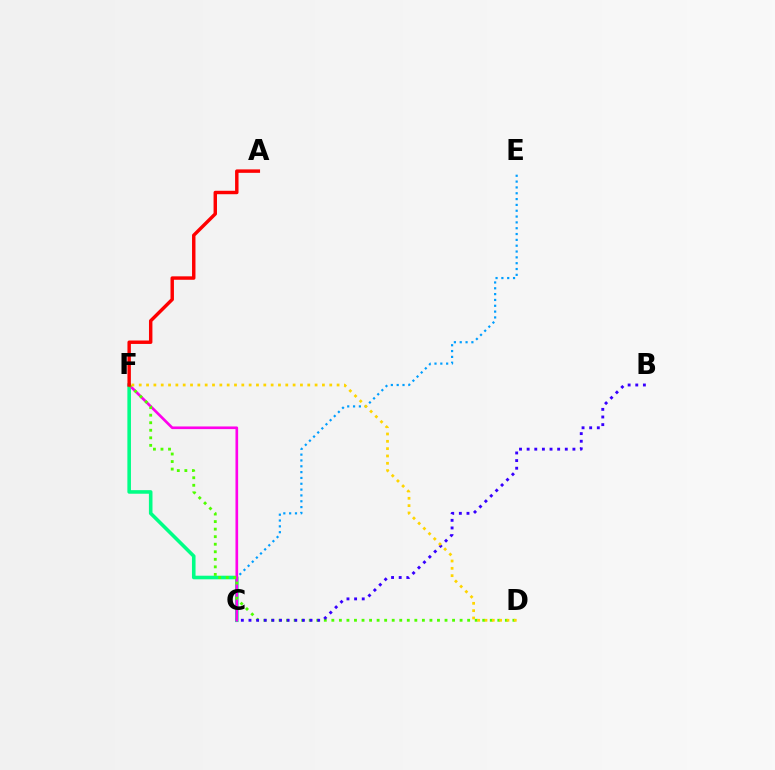{('C', 'F'): [{'color': '#00ff86', 'line_style': 'solid', 'thickness': 2.58}, {'color': '#ff00ed', 'line_style': 'solid', 'thickness': 1.91}], ('C', 'E'): [{'color': '#009eff', 'line_style': 'dotted', 'thickness': 1.58}], ('D', 'F'): [{'color': '#4fff00', 'line_style': 'dotted', 'thickness': 2.05}, {'color': '#ffd500', 'line_style': 'dotted', 'thickness': 1.99}], ('A', 'F'): [{'color': '#ff0000', 'line_style': 'solid', 'thickness': 2.48}], ('B', 'C'): [{'color': '#3700ff', 'line_style': 'dotted', 'thickness': 2.07}]}